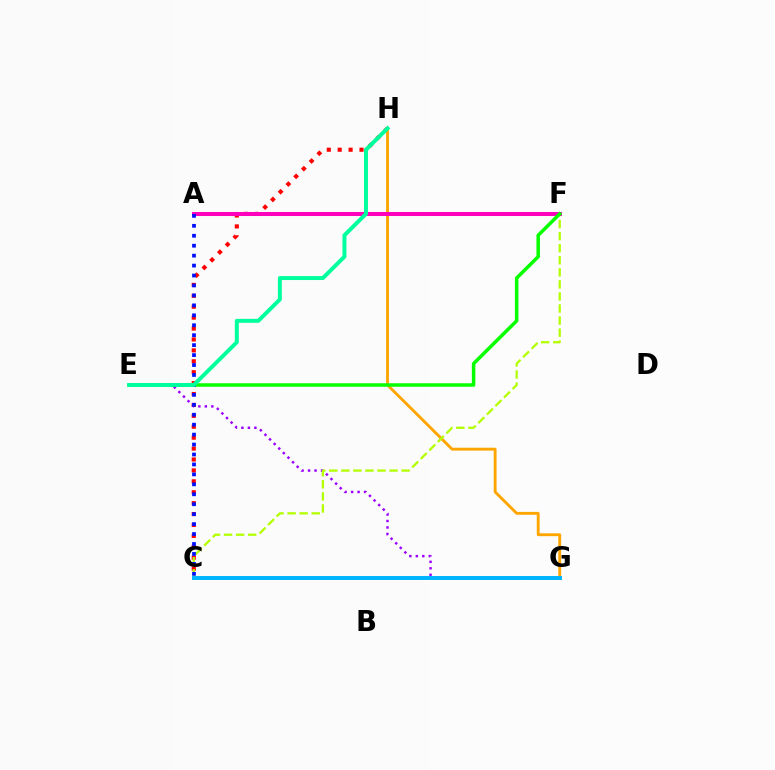{('C', 'H'): [{'color': '#ff0000', 'line_style': 'dotted', 'thickness': 2.97}], ('E', 'G'): [{'color': '#9b00ff', 'line_style': 'dotted', 'thickness': 1.76}], ('G', 'H'): [{'color': '#ffa500', 'line_style': 'solid', 'thickness': 2.06}], ('C', 'F'): [{'color': '#b3ff00', 'line_style': 'dashed', 'thickness': 1.64}], ('A', 'F'): [{'color': '#ff00bd', 'line_style': 'solid', 'thickness': 2.9}], ('E', 'F'): [{'color': '#08ff00', 'line_style': 'solid', 'thickness': 2.52}], ('C', 'G'): [{'color': '#00b5ff', 'line_style': 'solid', 'thickness': 2.85}], ('A', 'C'): [{'color': '#0010ff', 'line_style': 'dotted', 'thickness': 2.7}], ('E', 'H'): [{'color': '#00ff9d', 'line_style': 'solid', 'thickness': 2.85}]}